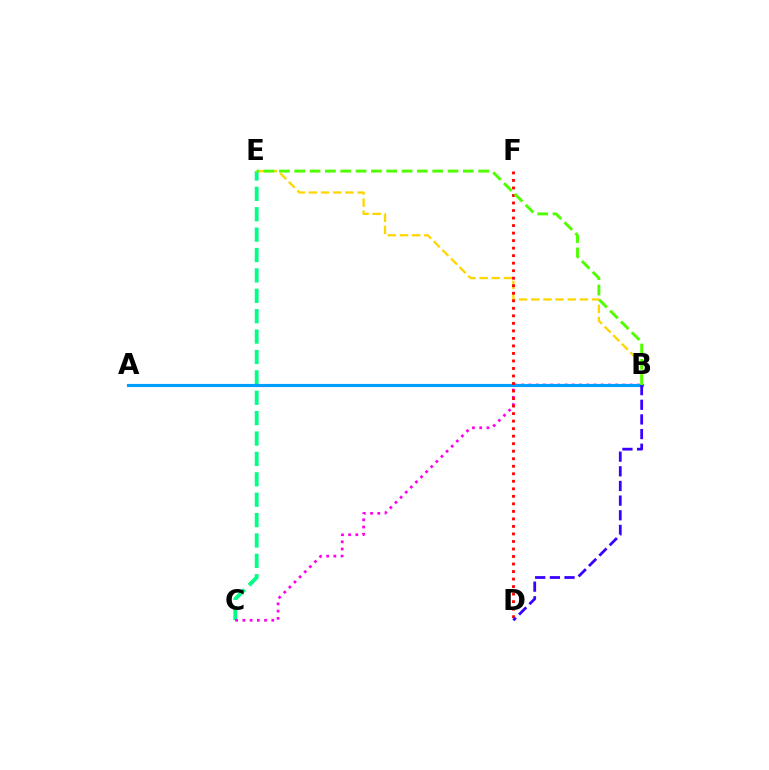{('C', 'E'): [{'color': '#00ff86', 'line_style': 'dashed', 'thickness': 2.77}], ('B', 'E'): [{'color': '#ffd500', 'line_style': 'dashed', 'thickness': 1.65}, {'color': '#4fff00', 'line_style': 'dashed', 'thickness': 2.08}], ('B', 'C'): [{'color': '#ff00ed', 'line_style': 'dotted', 'thickness': 1.96}], ('A', 'B'): [{'color': '#009eff', 'line_style': 'solid', 'thickness': 2.25}], ('D', 'F'): [{'color': '#ff0000', 'line_style': 'dotted', 'thickness': 2.04}], ('B', 'D'): [{'color': '#3700ff', 'line_style': 'dashed', 'thickness': 1.99}]}